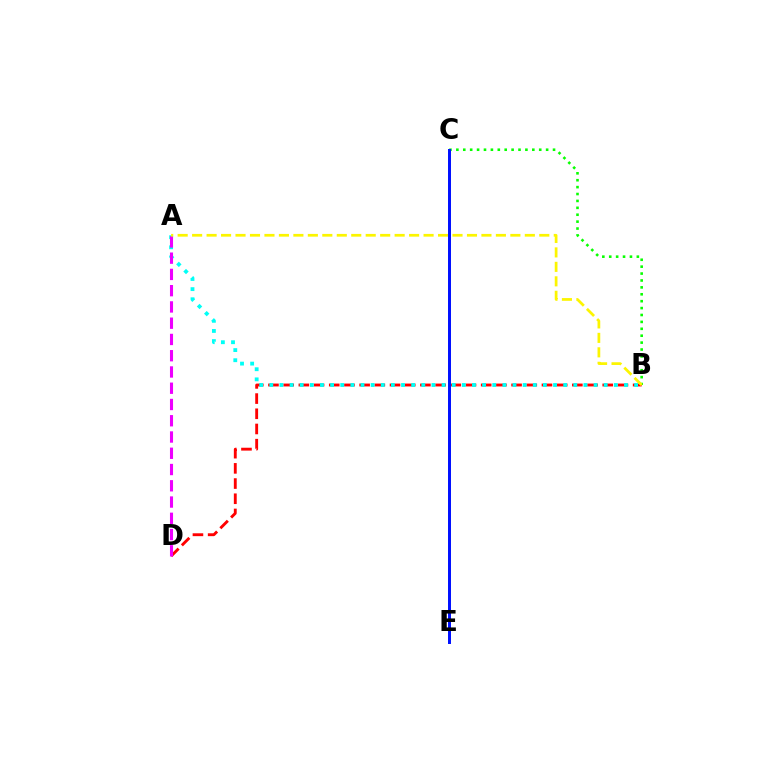{('B', 'D'): [{'color': '#ff0000', 'line_style': 'dashed', 'thickness': 2.06}], ('A', 'B'): [{'color': '#00fff6', 'line_style': 'dotted', 'thickness': 2.75}, {'color': '#fcf500', 'line_style': 'dashed', 'thickness': 1.97}], ('B', 'C'): [{'color': '#08ff00', 'line_style': 'dotted', 'thickness': 1.88}], ('A', 'D'): [{'color': '#ee00ff', 'line_style': 'dashed', 'thickness': 2.21}], ('C', 'E'): [{'color': '#0010ff', 'line_style': 'solid', 'thickness': 2.14}]}